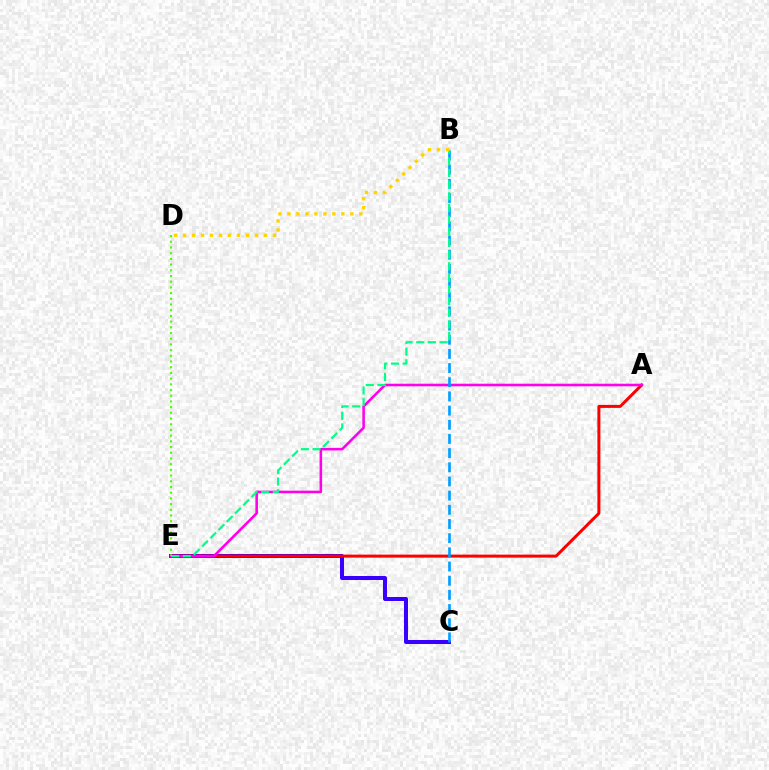{('C', 'E'): [{'color': '#3700ff', 'line_style': 'solid', 'thickness': 2.89}], ('A', 'E'): [{'color': '#ff0000', 'line_style': 'solid', 'thickness': 2.16}, {'color': '#ff00ed', 'line_style': 'solid', 'thickness': 1.86}], ('B', 'C'): [{'color': '#009eff', 'line_style': 'dashed', 'thickness': 1.93}], ('B', 'E'): [{'color': '#00ff86', 'line_style': 'dashed', 'thickness': 1.58}], ('D', 'E'): [{'color': '#4fff00', 'line_style': 'dotted', 'thickness': 1.55}], ('B', 'D'): [{'color': '#ffd500', 'line_style': 'dotted', 'thickness': 2.44}]}